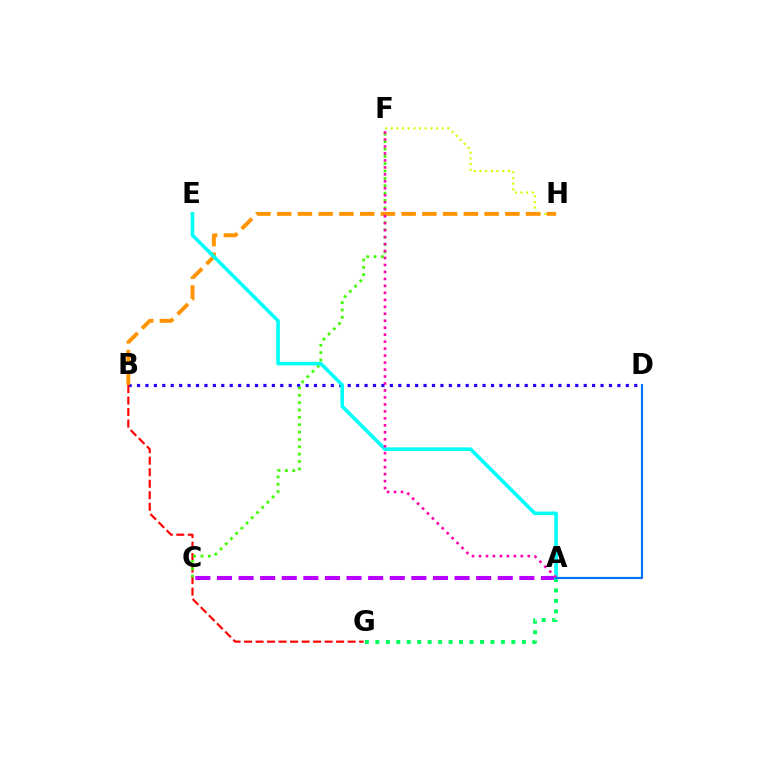{('F', 'H'): [{'color': '#d1ff00', 'line_style': 'dotted', 'thickness': 1.54}], ('B', 'D'): [{'color': '#2500ff', 'line_style': 'dotted', 'thickness': 2.29}], ('B', 'G'): [{'color': '#ff0000', 'line_style': 'dashed', 'thickness': 1.56}], ('A', 'C'): [{'color': '#b900ff', 'line_style': 'dashed', 'thickness': 2.93}], ('A', 'G'): [{'color': '#00ff5c', 'line_style': 'dotted', 'thickness': 2.84}], ('C', 'F'): [{'color': '#3dff00', 'line_style': 'dotted', 'thickness': 2.0}], ('B', 'H'): [{'color': '#ff9400', 'line_style': 'dashed', 'thickness': 2.82}], ('A', 'E'): [{'color': '#00fff6', 'line_style': 'solid', 'thickness': 2.58}], ('A', 'F'): [{'color': '#ff00ac', 'line_style': 'dotted', 'thickness': 1.89}], ('A', 'D'): [{'color': '#0074ff', 'line_style': 'solid', 'thickness': 1.56}]}